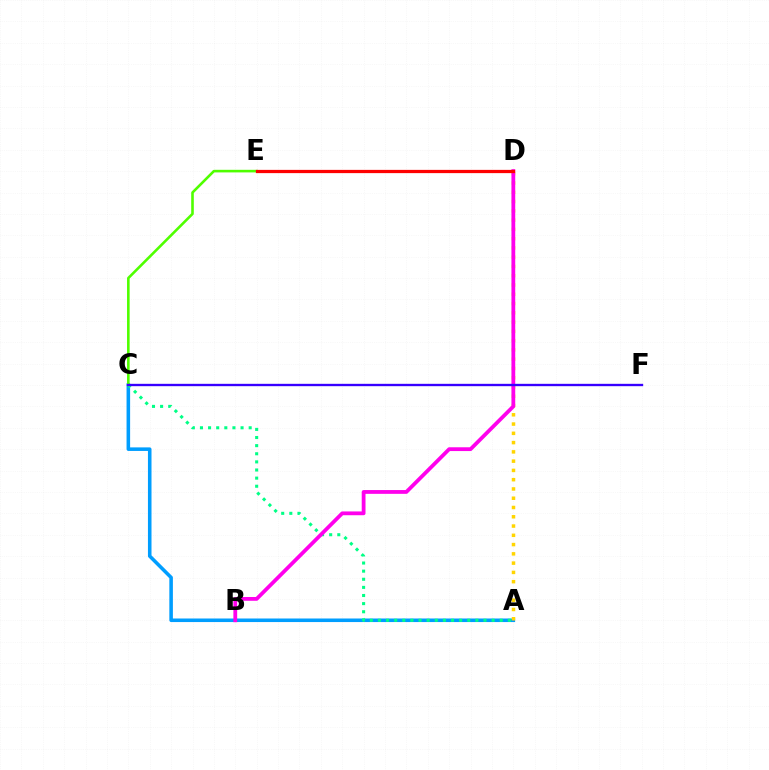{('A', 'C'): [{'color': '#009eff', 'line_style': 'solid', 'thickness': 2.56}, {'color': '#00ff86', 'line_style': 'dotted', 'thickness': 2.21}], ('C', 'E'): [{'color': '#4fff00', 'line_style': 'solid', 'thickness': 1.87}], ('A', 'D'): [{'color': '#ffd500', 'line_style': 'dotted', 'thickness': 2.52}], ('B', 'D'): [{'color': '#ff00ed', 'line_style': 'solid', 'thickness': 2.73}], ('D', 'E'): [{'color': '#ff0000', 'line_style': 'solid', 'thickness': 2.34}], ('C', 'F'): [{'color': '#3700ff', 'line_style': 'solid', 'thickness': 1.69}]}